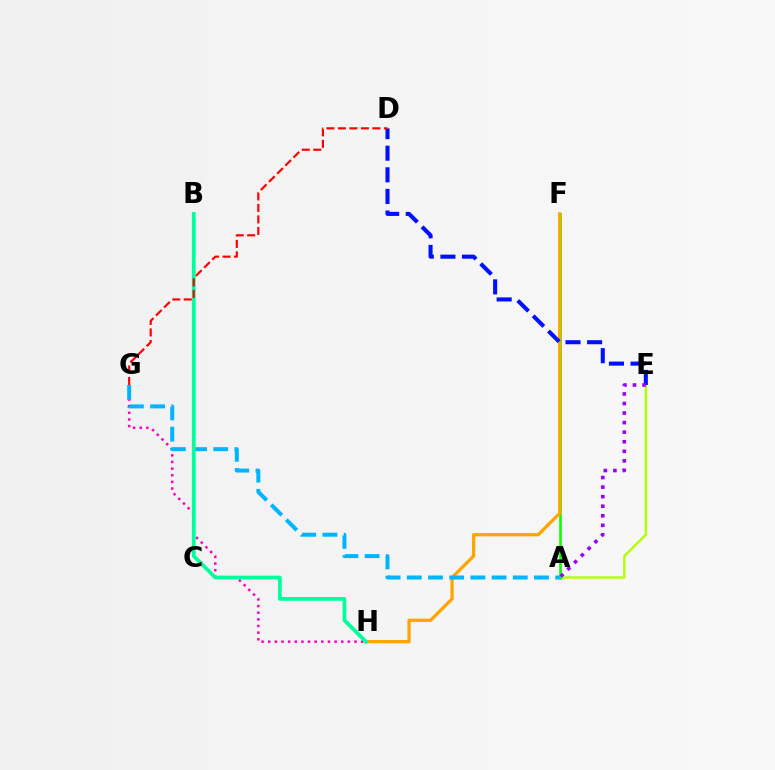{('A', 'E'): [{'color': '#b3ff00', 'line_style': 'solid', 'thickness': 1.73}, {'color': '#9b00ff', 'line_style': 'dotted', 'thickness': 2.6}], ('A', 'F'): [{'color': '#08ff00', 'line_style': 'solid', 'thickness': 1.88}], ('F', 'H'): [{'color': '#ffa500', 'line_style': 'solid', 'thickness': 2.36}], ('D', 'E'): [{'color': '#0010ff', 'line_style': 'dashed', 'thickness': 2.94}], ('G', 'H'): [{'color': '#ff00bd', 'line_style': 'dotted', 'thickness': 1.8}], ('A', 'G'): [{'color': '#00b5ff', 'line_style': 'dashed', 'thickness': 2.88}], ('B', 'H'): [{'color': '#00ff9d', 'line_style': 'solid', 'thickness': 2.71}], ('D', 'G'): [{'color': '#ff0000', 'line_style': 'dashed', 'thickness': 1.56}]}